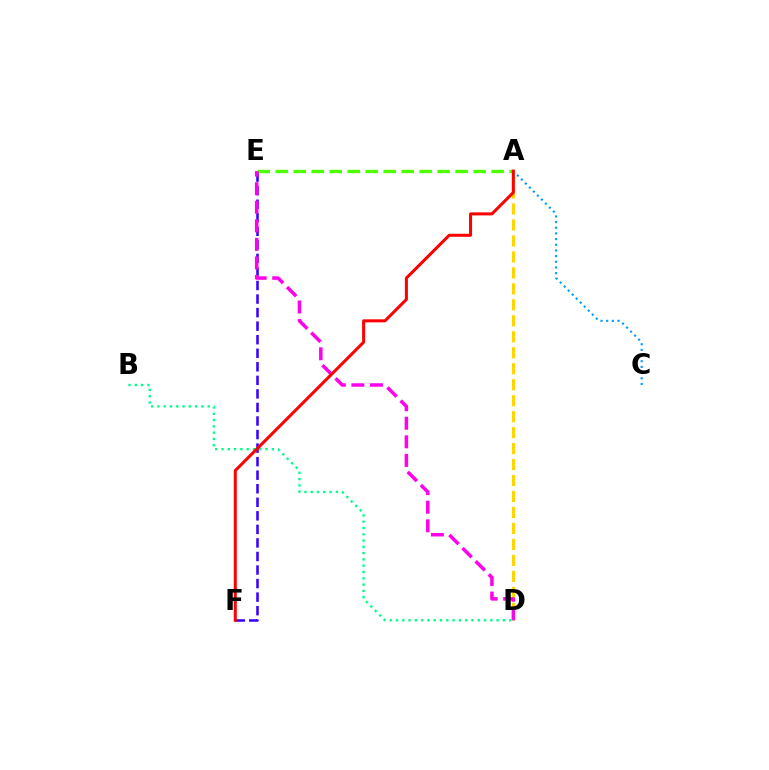{('A', 'E'): [{'color': '#4fff00', 'line_style': 'dashed', 'thickness': 2.44}], ('A', 'C'): [{'color': '#009eff', 'line_style': 'dotted', 'thickness': 1.54}], ('E', 'F'): [{'color': '#3700ff', 'line_style': 'dashed', 'thickness': 1.84}], ('A', 'D'): [{'color': '#ffd500', 'line_style': 'dashed', 'thickness': 2.17}], ('D', 'E'): [{'color': '#ff00ed', 'line_style': 'dashed', 'thickness': 2.52}], ('B', 'D'): [{'color': '#00ff86', 'line_style': 'dotted', 'thickness': 1.71}], ('A', 'F'): [{'color': '#ff0000', 'line_style': 'solid', 'thickness': 2.18}]}